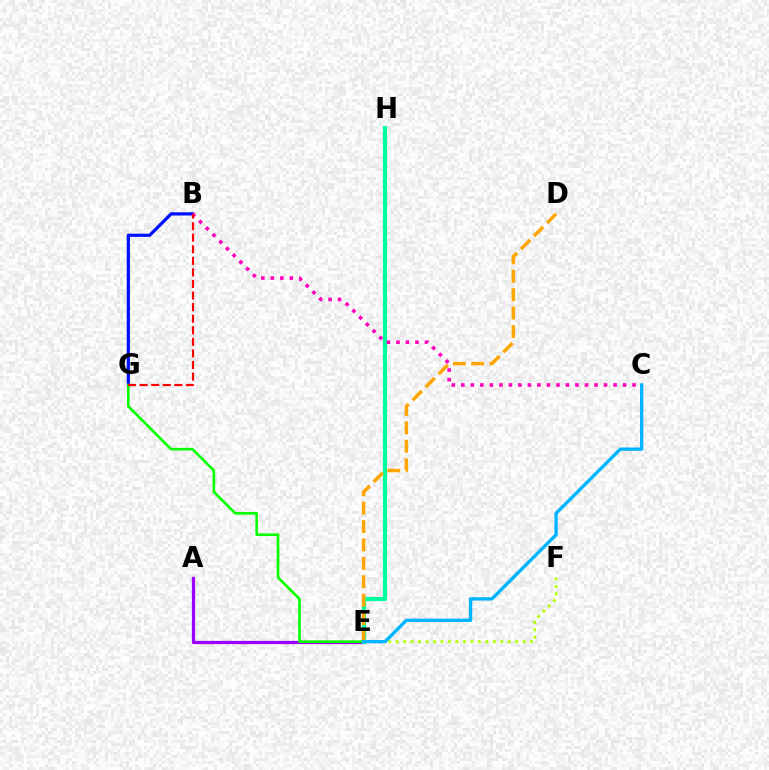{('B', 'G'): [{'color': '#0010ff', 'line_style': 'solid', 'thickness': 2.32}, {'color': '#ff0000', 'line_style': 'dashed', 'thickness': 1.57}], ('E', 'F'): [{'color': '#b3ff00', 'line_style': 'dotted', 'thickness': 2.03}], ('A', 'E'): [{'color': '#9b00ff', 'line_style': 'solid', 'thickness': 2.33}], ('E', 'G'): [{'color': '#08ff00', 'line_style': 'solid', 'thickness': 1.88}], ('E', 'H'): [{'color': '#00ff9d', 'line_style': 'solid', 'thickness': 2.99}], ('D', 'E'): [{'color': '#ffa500', 'line_style': 'dashed', 'thickness': 2.5}], ('B', 'C'): [{'color': '#ff00bd', 'line_style': 'dotted', 'thickness': 2.58}], ('C', 'E'): [{'color': '#00b5ff', 'line_style': 'solid', 'thickness': 2.42}]}